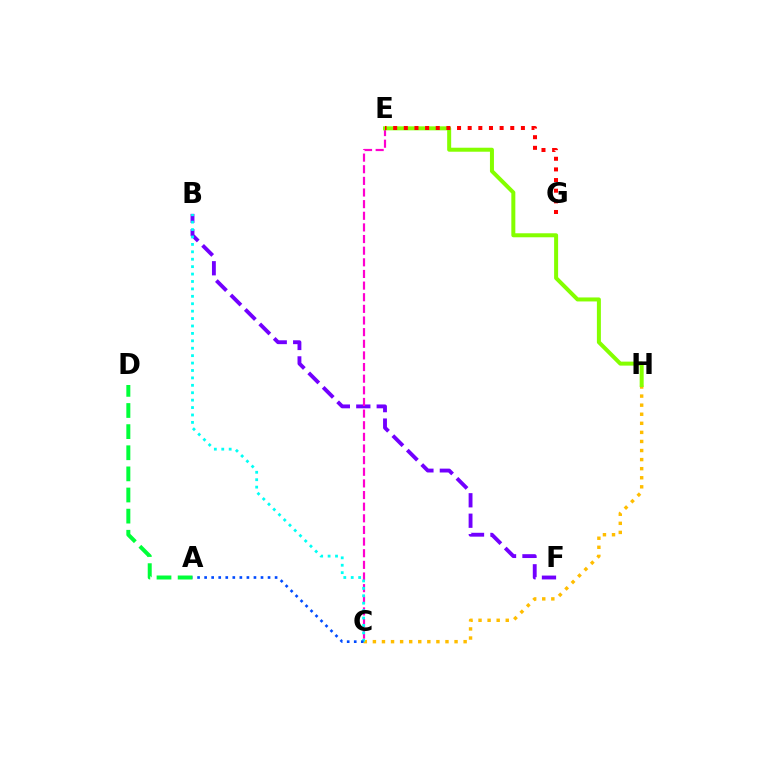{('B', 'F'): [{'color': '#7200ff', 'line_style': 'dashed', 'thickness': 2.78}], ('C', 'E'): [{'color': '#ff00cf', 'line_style': 'dashed', 'thickness': 1.58}], ('C', 'H'): [{'color': '#ffbd00', 'line_style': 'dotted', 'thickness': 2.47}], ('A', 'D'): [{'color': '#00ff39', 'line_style': 'dashed', 'thickness': 2.87}], ('B', 'C'): [{'color': '#00fff6', 'line_style': 'dotted', 'thickness': 2.02}], ('E', 'H'): [{'color': '#84ff00', 'line_style': 'solid', 'thickness': 2.88}], ('E', 'G'): [{'color': '#ff0000', 'line_style': 'dotted', 'thickness': 2.89}], ('A', 'C'): [{'color': '#004bff', 'line_style': 'dotted', 'thickness': 1.91}]}